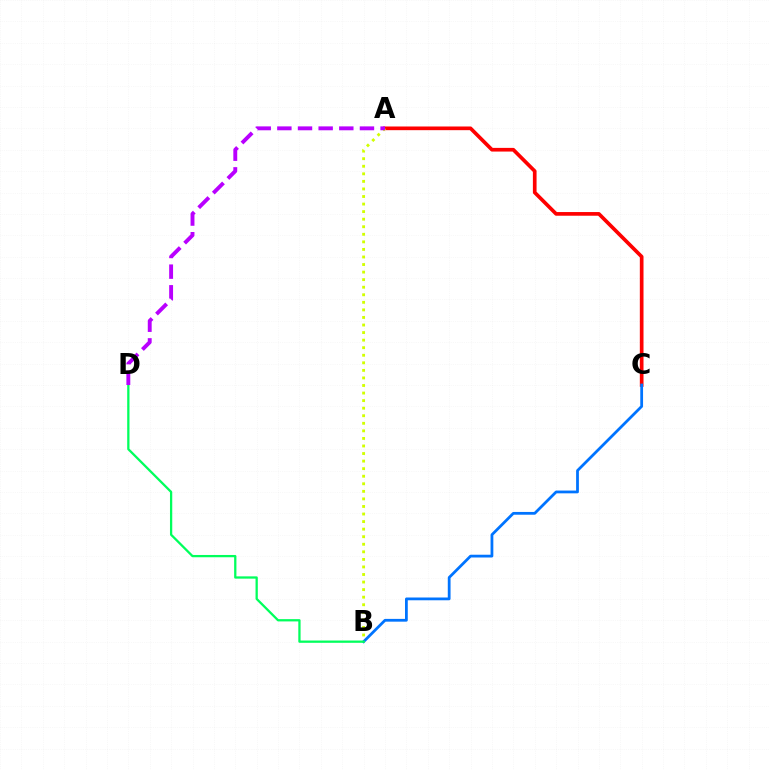{('A', 'C'): [{'color': '#ff0000', 'line_style': 'solid', 'thickness': 2.65}], ('B', 'C'): [{'color': '#0074ff', 'line_style': 'solid', 'thickness': 2.0}], ('A', 'B'): [{'color': '#d1ff00', 'line_style': 'dotted', 'thickness': 2.05}], ('B', 'D'): [{'color': '#00ff5c', 'line_style': 'solid', 'thickness': 1.64}], ('A', 'D'): [{'color': '#b900ff', 'line_style': 'dashed', 'thickness': 2.8}]}